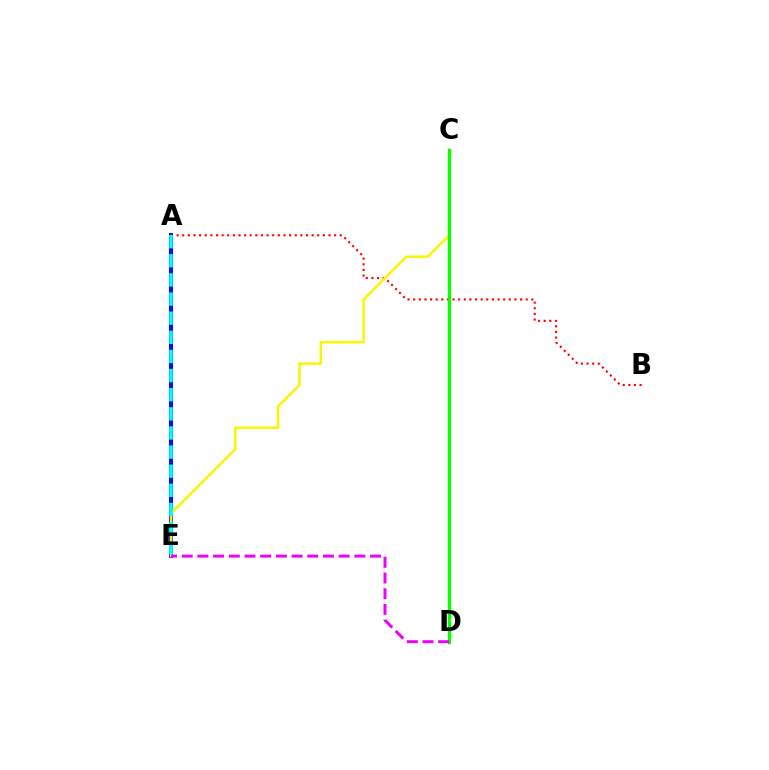{('A', 'E'): [{'color': '#0010ff', 'line_style': 'solid', 'thickness': 2.91}, {'color': '#00fff6', 'line_style': 'dashed', 'thickness': 2.6}], ('A', 'B'): [{'color': '#ff0000', 'line_style': 'dotted', 'thickness': 1.53}], ('C', 'E'): [{'color': '#fcf500', 'line_style': 'solid', 'thickness': 1.81}], ('C', 'D'): [{'color': '#08ff00', 'line_style': 'solid', 'thickness': 2.42}], ('D', 'E'): [{'color': '#ee00ff', 'line_style': 'dashed', 'thickness': 2.13}]}